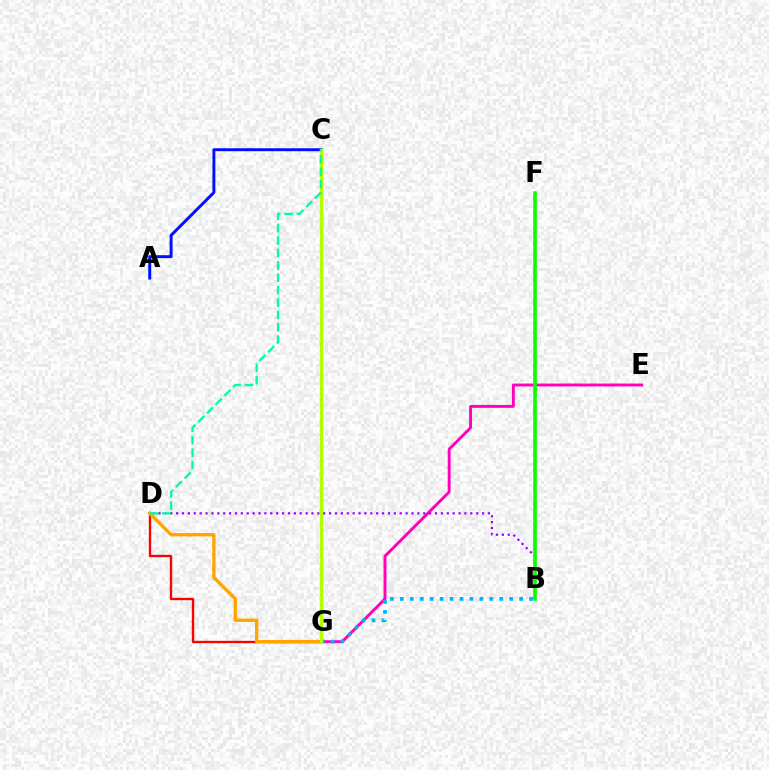{('D', 'G'): [{'color': '#ff0000', 'line_style': 'solid', 'thickness': 1.69}, {'color': '#ffa500', 'line_style': 'solid', 'thickness': 2.41}], ('E', 'G'): [{'color': '#ff00bd', 'line_style': 'solid', 'thickness': 2.08}], ('A', 'C'): [{'color': '#0010ff', 'line_style': 'solid', 'thickness': 2.12}], ('B', 'D'): [{'color': '#9b00ff', 'line_style': 'dotted', 'thickness': 1.6}], ('B', 'F'): [{'color': '#08ff00', 'line_style': 'solid', 'thickness': 2.58}], ('B', 'G'): [{'color': '#00b5ff', 'line_style': 'dotted', 'thickness': 2.7}], ('C', 'G'): [{'color': '#b3ff00', 'line_style': 'solid', 'thickness': 2.4}], ('C', 'D'): [{'color': '#00ff9d', 'line_style': 'dashed', 'thickness': 1.68}]}